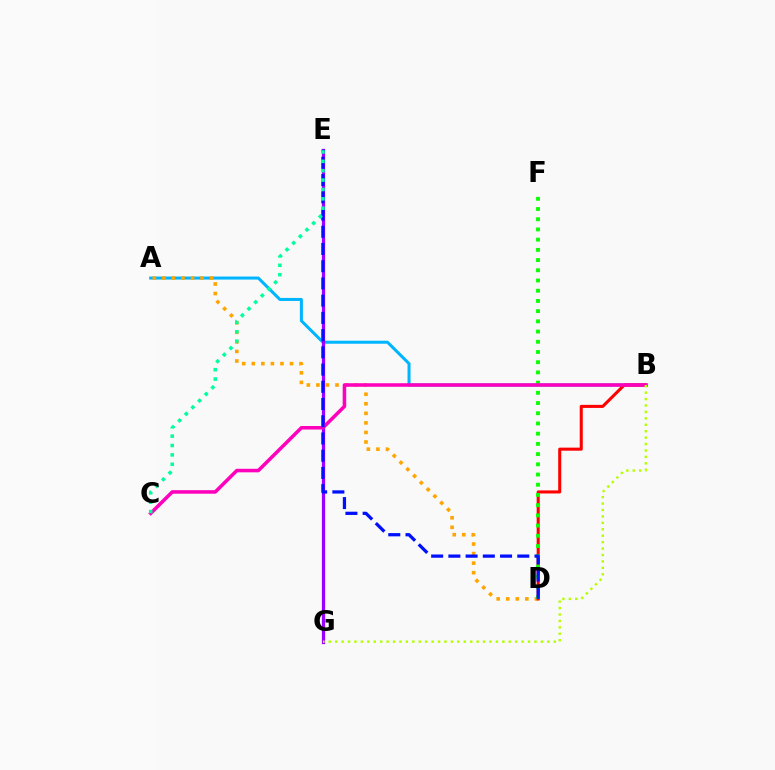{('A', 'B'): [{'color': '#00b5ff', 'line_style': 'solid', 'thickness': 2.17}], ('A', 'D'): [{'color': '#ffa500', 'line_style': 'dotted', 'thickness': 2.6}], ('B', 'D'): [{'color': '#ff0000', 'line_style': 'solid', 'thickness': 2.2}], ('D', 'F'): [{'color': '#08ff00', 'line_style': 'dotted', 'thickness': 2.77}], ('E', 'G'): [{'color': '#9b00ff', 'line_style': 'solid', 'thickness': 2.33}], ('B', 'C'): [{'color': '#ff00bd', 'line_style': 'solid', 'thickness': 2.55}], ('D', 'E'): [{'color': '#0010ff', 'line_style': 'dashed', 'thickness': 2.34}], ('B', 'G'): [{'color': '#b3ff00', 'line_style': 'dotted', 'thickness': 1.75}], ('C', 'E'): [{'color': '#00ff9d', 'line_style': 'dotted', 'thickness': 2.55}]}